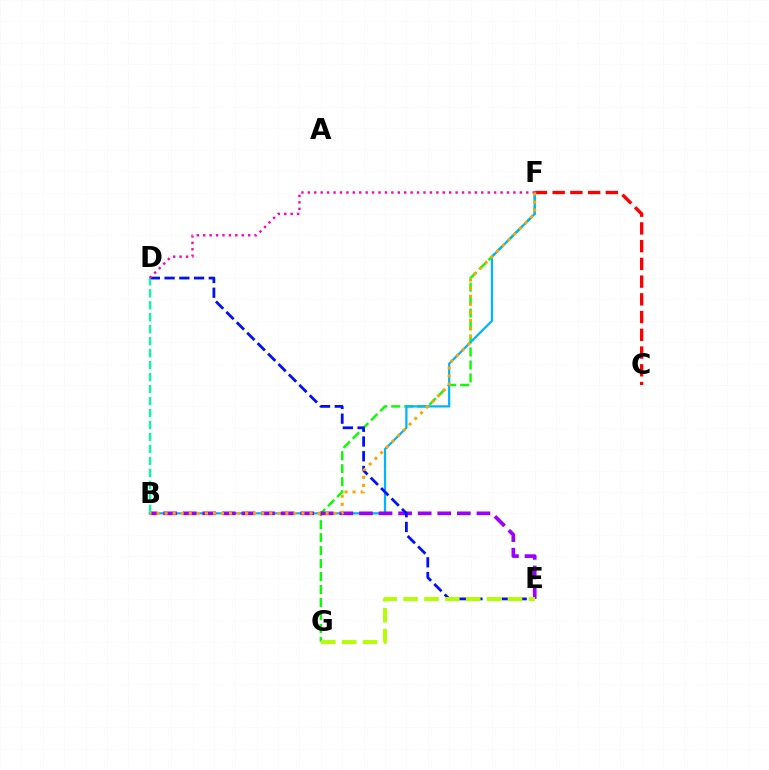{('F', 'G'): [{'color': '#08ff00', 'line_style': 'dashed', 'thickness': 1.76}], ('C', 'F'): [{'color': '#ff0000', 'line_style': 'dashed', 'thickness': 2.41}], ('B', 'F'): [{'color': '#00b5ff', 'line_style': 'solid', 'thickness': 1.62}, {'color': '#ffa500', 'line_style': 'dotted', 'thickness': 2.19}], ('B', 'E'): [{'color': '#9b00ff', 'line_style': 'dashed', 'thickness': 2.66}], ('D', 'E'): [{'color': '#0010ff', 'line_style': 'dashed', 'thickness': 2.0}], ('E', 'G'): [{'color': '#b3ff00', 'line_style': 'dashed', 'thickness': 2.84}], ('B', 'D'): [{'color': '#00ff9d', 'line_style': 'dashed', 'thickness': 1.63}], ('D', 'F'): [{'color': '#ff00bd', 'line_style': 'dotted', 'thickness': 1.75}]}